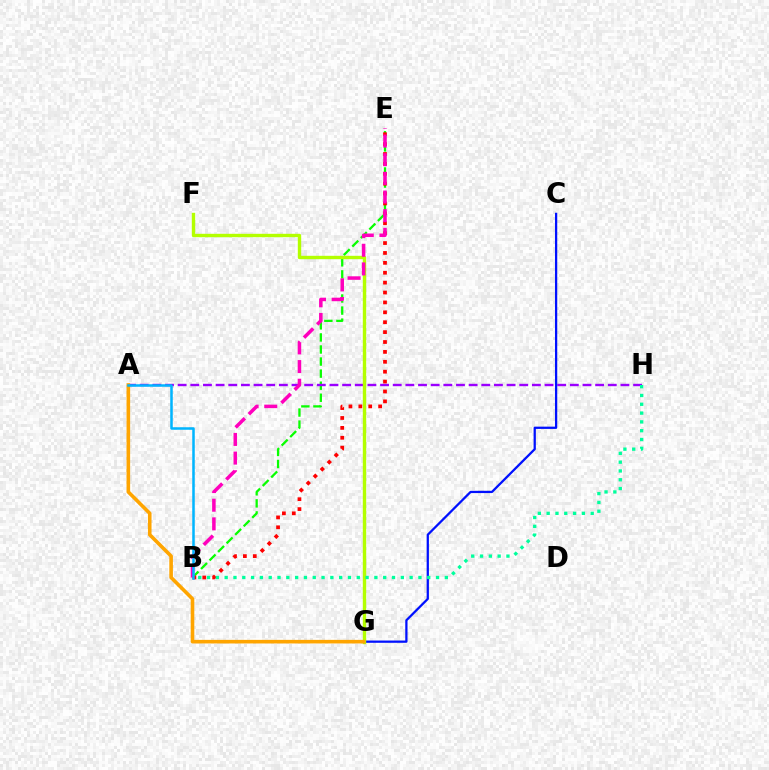{('B', 'E'): [{'color': '#08ff00', 'line_style': 'dashed', 'thickness': 1.64}, {'color': '#ff0000', 'line_style': 'dotted', 'thickness': 2.69}, {'color': '#ff00bd', 'line_style': 'dashed', 'thickness': 2.53}], ('A', 'H'): [{'color': '#9b00ff', 'line_style': 'dashed', 'thickness': 1.72}], ('C', 'G'): [{'color': '#0010ff', 'line_style': 'solid', 'thickness': 1.63}], ('F', 'G'): [{'color': '#b3ff00', 'line_style': 'solid', 'thickness': 2.43}], ('A', 'G'): [{'color': '#ffa500', 'line_style': 'solid', 'thickness': 2.59}], ('A', 'B'): [{'color': '#00b5ff', 'line_style': 'solid', 'thickness': 1.81}], ('B', 'H'): [{'color': '#00ff9d', 'line_style': 'dotted', 'thickness': 2.39}]}